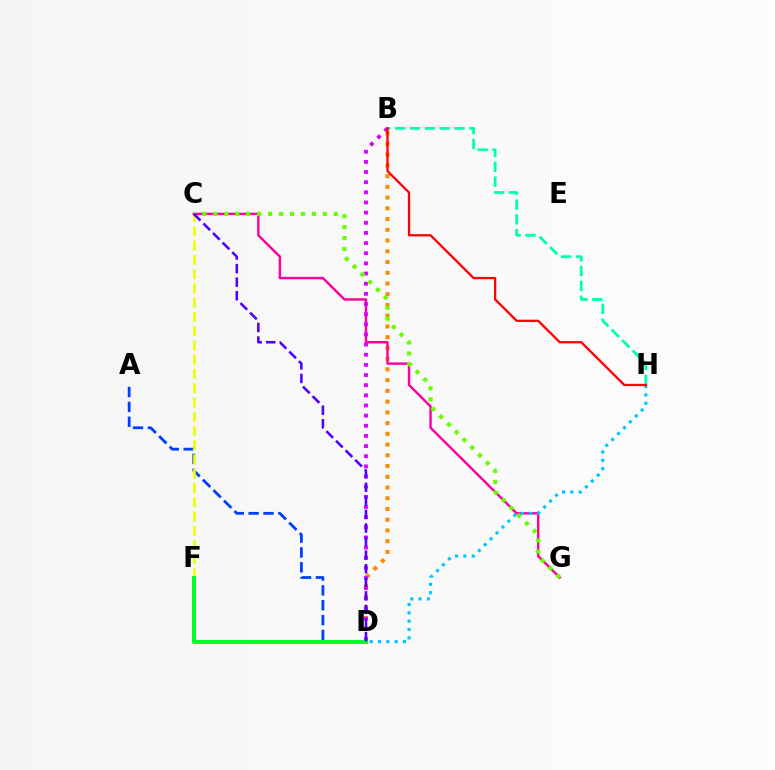{('A', 'D'): [{'color': '#003fff', 'line_style': 'dashed', 'thickness': 2.02}], ('B', 'D'): [{'color': '#ff8800', 'line_style': 'dotted', 'thickness': 2.92}, {'color': '#d600ff', 'line_style': 'dotted', 'thickness': 2.76}], ('C', 'G'): [{'color': '#ff00a0', 'line_style': 'solid', 'thickness': 1.75}, {'color': '#66ff00', 'line_style': 'dotted', 'thickness': 2.97}], ('C', 'F'): [{'color': '#eeff00', 'line_style': 'dashed', 'thickness': 1.94}], ('D', 'H'): [{'color': '#00c7ff', 'line_style': 'dotted', 'thickness': 2.26}], ('B', 'H'): [{'color': '#00ffaf', 'line_style': 'dashed', 'thickness': 2.01}, {'color': '#ff0000', 'line_style': 'solid', 'thickness': 1.65}], ('D', 'F'): [{'color': '#00ff27', 'line_style': 'solid', 'thickness': 2.87}], ('C', 'D'): [{'color': '#4f00ff', 'line_style': 'dashed', 'thickness': 1.84}]}